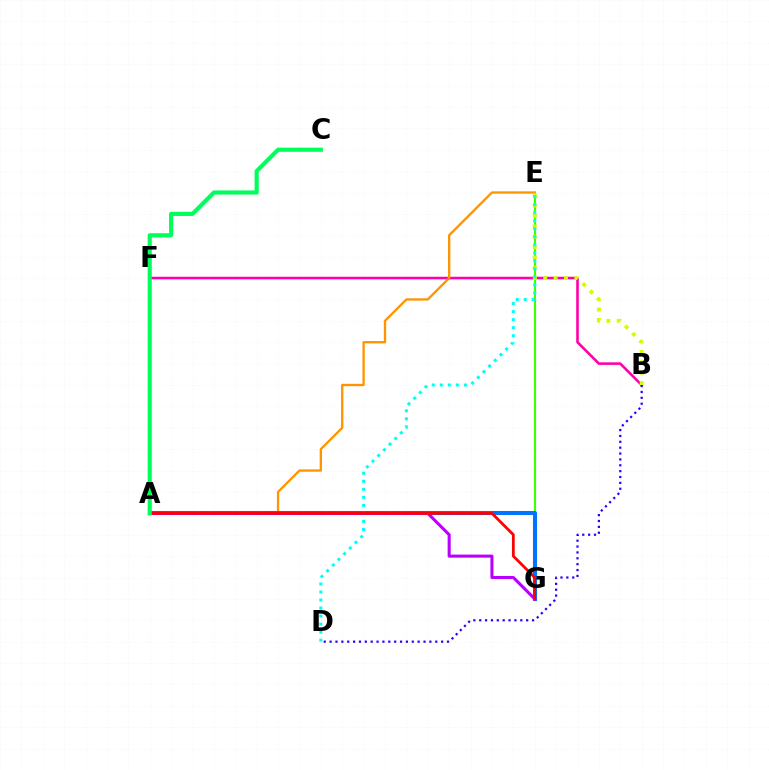{('B', 'F'): [{'color': '#ff00ac', 'line_style': 'solid', 'thickness': 1.87}], ('E', 'G'): [{'color': '#3dff00', 'line_style': 'solid', 'thickness': 1.53}], ('A', 'E'): [{'color': '#ff9400', 'line_style': 'solid', 'thickness': 1.67}], ('B', 'E'): [{'color': '#d1ff00', 'line_style': 'dotted', 'thickness': 2.82}], ('A', 'G'): [{'color': '#0074ff', 'line_style': 'solid', 'thickness': 2.92}, {'color': '#b900ff', 'line_style': 'solid', 'thickness': 2.21}, {'color': '#ff0000', 'line_style': 'solid', 'thickness': 1.99}], ('D', 'E'): [{'color': '#00fff6', 'line_style': 'dotted', 'thickness': 2.18}], ('B', 'D'): [{'color': '#2500ff', 'line_style': 'dotted', 'thickness': 1.59}], ('A', 'C'): [{'color': '#00ff5c', 'line_style': 'solid', 'thickness': 2.98}]}